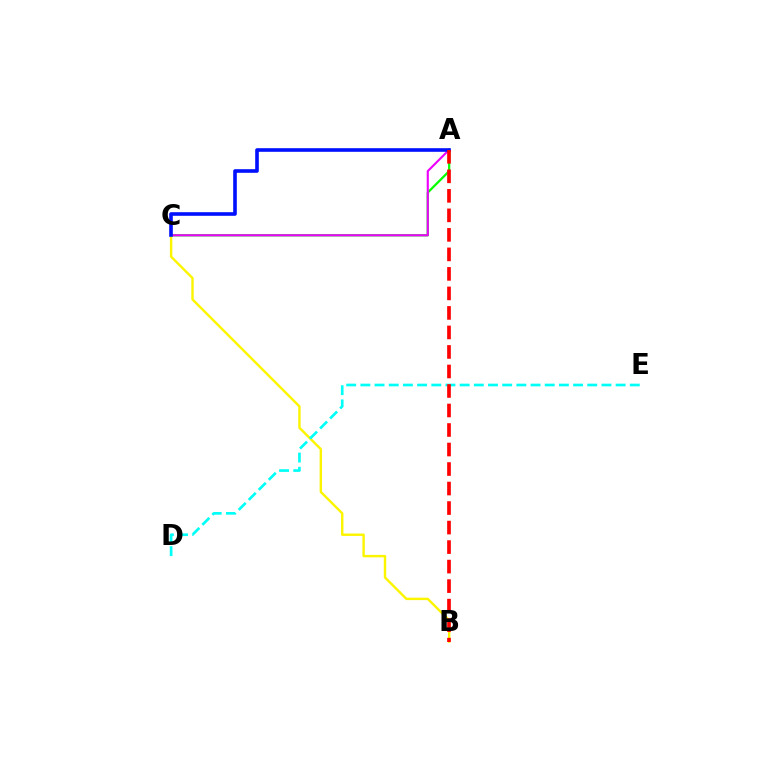{('A', 'C'): [{'color': '#08ff00', 'line_style': 'solid', 'thickness': 1.64}, {'color': '#ee00ff', 'line_style': 'solid', 'thickness': 1.52}, {'color': '#0010ff', 'line_style': 'solid', 'thickness': 2.6}], ('B', 'C'): [{'color': '#fcf500', 'line_style': 'solid', 'thickness': 1.73}], ('D', 'E'): [{'color': '#00fff6', 'line_style': 'dashed', 'thickness': 1.93}], ('A', 'B'): [{'color': '#ff0000', 'line_style': 'dashed', 'thickness': 2.65}]}